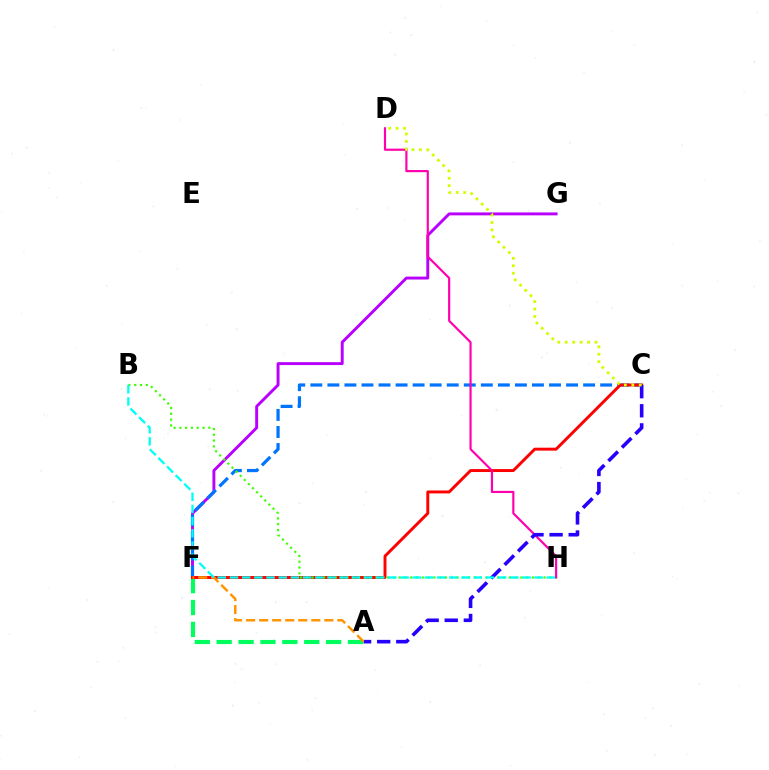{('A', 'F'): [{'color': '#00ff5c', 'line_style': 'dashed', 'thickness': 2.97}, {'color': '#ff9400', 'line_style': 'dashed', 'thickness': 1.77}], ('F', 'G'): [{'color': '#b900ff', 'line_style': 'solid', 'thickness': 2.1}], ('C', 'F'): [{'color': '#0074ff', 'line_style': 'dashed', 'thickness': 2.32}, {'color': '#ff0000', 'line_style': 'solid', 'thickness': 2.12}], ('B', 'H'): [{'color': '#3dff00', 'line_style': 'dotted', 'thickness': 1.58}, {'color': '#00fff6', 'line_style': 'dashed', 'thickness': 1.66}], ('D', 'H'): [{'color': '#ff00ac', 'line_style': 'solid', 'thickness': 1.56}], ('A', 'C'): [{'color': '#2500ff', 'line_style': 'dashed', 'thickness': 2.6}], ('C', 'D'): [{'color': '#d1ff00', 'line_style': 'dotted', 'thickness': 2.02}]}